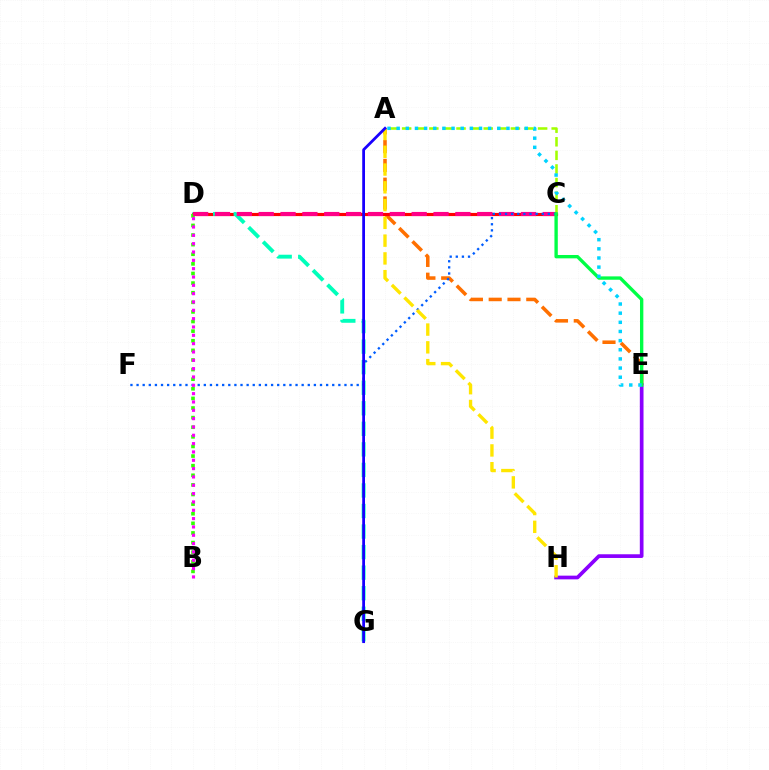{('A', 'E'): [{'color': '#ff7000', 'line_style': 'dashed', 'thickness': 2.55}, {'color': '#00d3ff', 'line_style': 'dotted', 'thickness': 2.49}], ('E', 'H'): [{'color': '#8a00ff', 'line_style': 'solid', 'thickness': 2.66}], ('C', 'D'): [{'color': '#ff0000', 'line_style': 'solid', 'thickness': 2.27}, {'color': '#ff0088', 'line_style': 'dashed', 'thickness': 2.97}], ('A', 'C'): [{'color': '#a2ff00', 'line_style': 'dashed', 'thickness': 1.85}], ('D', 'G'): [{'color': '#00ffbb', 'line_style': 'dashed', 'thickness': 2.79}], ('B', 'D'): [{'color': '#31ff00', 'line_style': 'dotted', 'thickness': 2.61}, {'color': '#fa00f9', 'line_style': 'dotted', 'thickness': 2.26}], ('C', 'F'): [{'color': '#005dff', 'line_style': 'dotted', 'thickness': 1.66}], ('C', 'E'): [{'color': '#00ff45', 'line_style': 'solid', 'thickness': 2.41}], ('A', 'H'): [{'color': '#ffe600', 'line_style': 'dashed', 'thickness': 2.41}], ('A', 'G'): [{'color': '#1900ff', 'line_style': 'solid', 'thickness': 2.0}]}